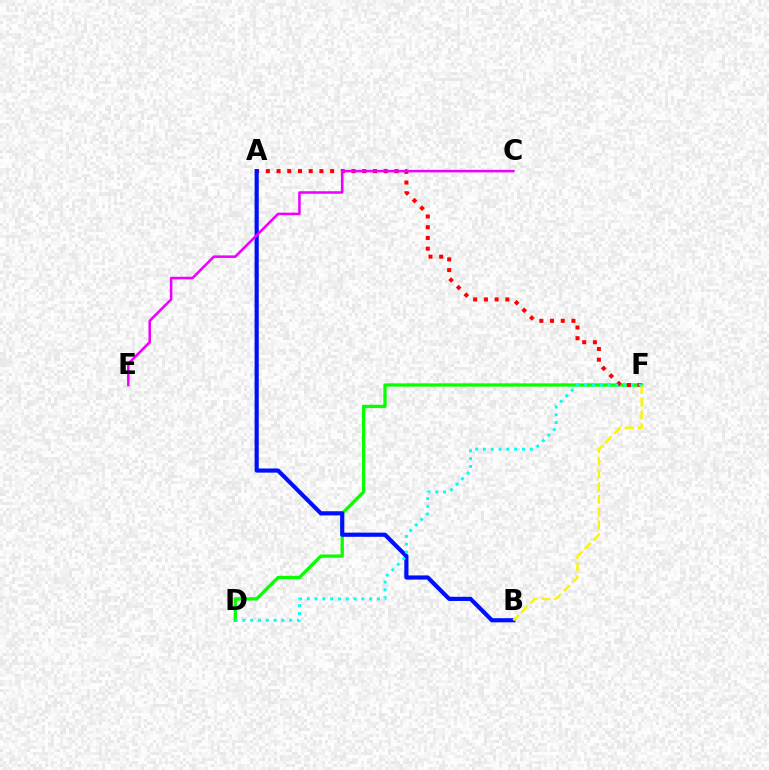{('D', 'F'): [{'color': '#08ff00', 'line_style': 'solid', 'thickness': 2.38}, {'color': '#00fff6', 'line_style': 'dotted', 'thickness': 2.12}], ('A', 'F'): [{'color': '#ff0000', 'line_style': 'dotted', 'thickness': 2.91}], ('A', 'B'): [{'color': '#0010ff', 'line_style': 'solid', 'thickness': 3.0}], ('B', 'F'): [{'color': '#fcf500', 'line_style': 'dashed', 'thickness': 1.73}], ('C', 'E'): [{'color': '#ee00ff', 'line_style': 'solid', 'thickness': 1.83}]}